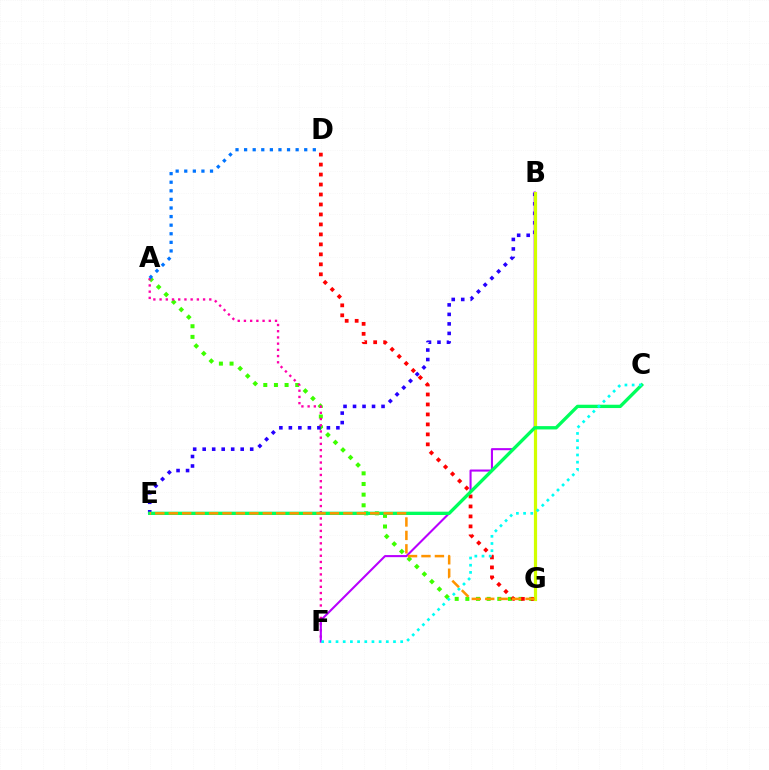{('A', 'G'): [{'color': '#3dff00', 'line_style': 'dotted', 'thickness': 2.89}], ('B', 'E'): [{'color': '#2500ff', 'line_style': 'dotted', 'thickness': 2.58}], ('D', 'G'): [{'color': '#ff0000', 'line_style': 'dotted', 'thickness': 2.71}], ('A', 'F'): [{'color': '#ff00ac', 'line_style': 'dotted', 'thickness': 1.69}], ('B', 'F'): [{'color': '#b900ff', 'line_style': 'solid', 'thickness': 1.5}], ('B', 'G'): [{'color': '#d1ff00', 'line_style': 'solid', 'thickness': 2.3}], ('A', 'D'): [{'color': '#0074ff', 'line_style': 'dotted', 'thickness': 2.33}], ('C', 'E'): [{'color': '#00ff5c', 'line_style': 'solid', 'thickness': 2.39}], ('C', 'F'): [{'color': '#00fff6', 'line_style': 'dotted', 'thickness': 1.95}], ('E', 'G'): [{'color': '#ff9400', 'line_style': 'dashed', 'thickness': 1.82}]}